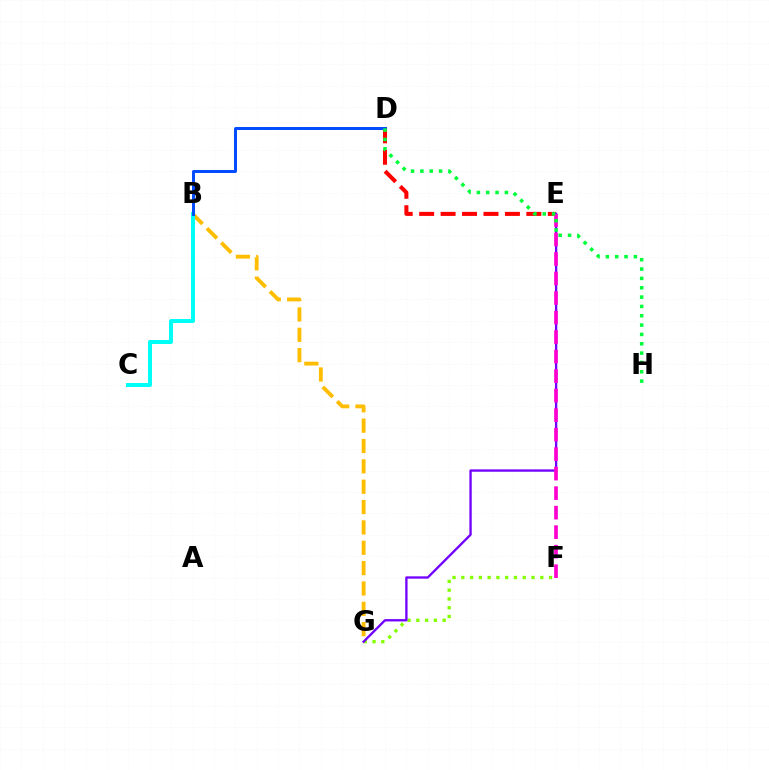{('F', 'G'): [{'color': '#84ff00', 'line_style': 'dotted', 'thickness': 2.38}], ('B', 'G'): [{'color': '#ffbd00', 'line_style': 'dashed', 'thickness': 2.76}], ('B', 'C'): [{'color': '#00fff6', 'line_style': 'solid', 'thickness': 2.87}], ('D', 'E'): [{'color': '#ff0000', 'line_style': 'dashed', 'thickness': 2.91}], ('E', 'G'): [{'color': '#7200ff', 'line_style': 'solid', 'thickness': 1.68}], ('B', 'D'): [{'color': '#004bff', 'line_style': 'solid', 'thickness': 2.13}], ('E', 'F'): [{'color': '#ff00cf', 'line_style': 'dashed', 'thickness': 2.65}], ('D', 'H'): [{'color': '#00ff39', 'line_style': 'dotted', 'thickness': 2.54}]}